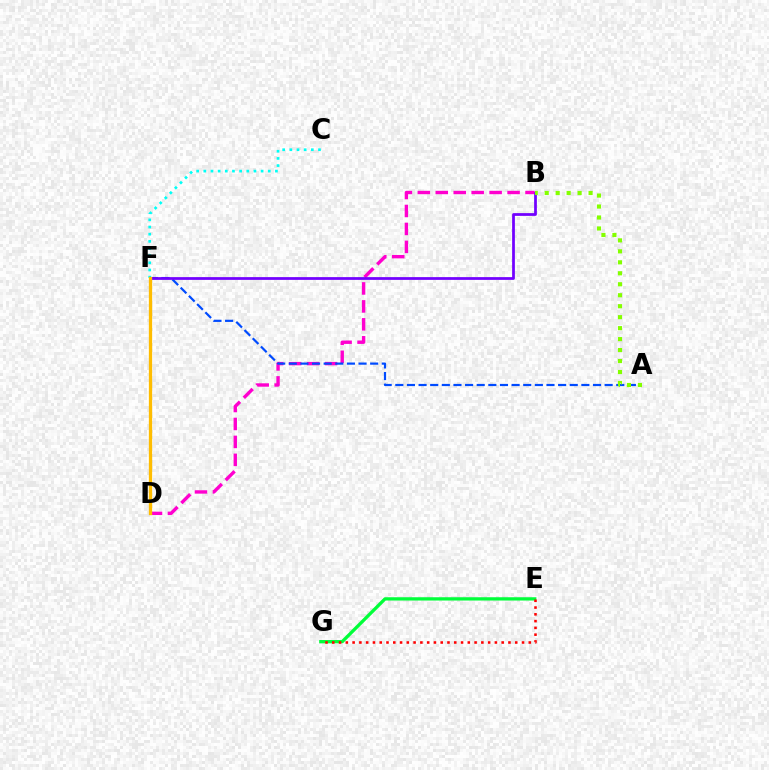{('C', 'F'): [{'color': '#00fff6', 'line_style': 'dotted', 'thickness': 1.95}], ('E', 'G'): [{'color': '#00ff39', 'line_style': 'solid', 'thickness': 2.37}, {'color': '#ff0000', 'line_style': 'dotted', 'thickness': 1.84}], ('B', 'D'): [{'color': '#ff00cf', 'line_style': 'dashed', 'thickness': 2.44}], ('A', 'F'): [{'color': '#004bff', 'line_style': 'dashed', 'thickness': 1.58}], ('B', 'F'): [{'color': '#7200ff', 'line_style': 'solid', 'thickness': 1.98}], ('D', 'F'): [{'color': '#ffbd00', 'line_style': 'solid', 'thickness': 2.37}], ('A', 'B'): [{'color': '#84ff00', 'line_style': 'dotted', 'thickness': 2.98}]}